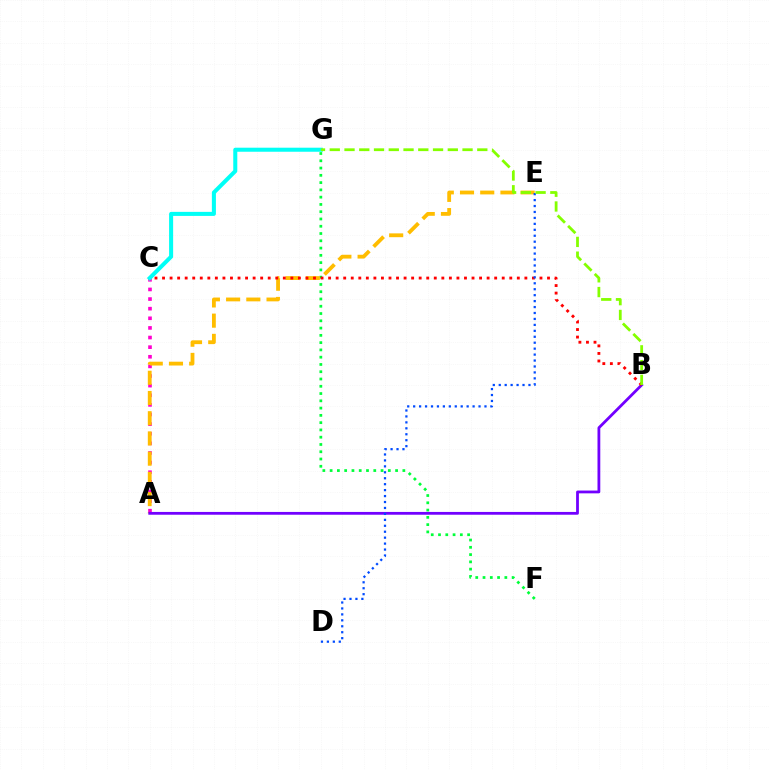{('A', 'C'): [{'color': '#ff00cf', 'line_style': 'dotted', 'thickness': 2.61}], ('F', 'G'): [{'color': '#00ff39', 'line_style': 'dotted', 'thickness': 1.98}], ('A', 'E'): [{'color': '#ffbd00', 'line_style': 'dashed', 'thickness': 2.75}], ('A', 'B'): [{'color': '#7200ff', 'line_style': 'solid', 'thickness': 2.01}], ('B', 'C'): [{'color': '#ff0000', 'line_style': 'dotted', 'thickness': 2.05}], ('C', 'G'): [{'color': '#00fff6', 'line_style': 'solid', 'thickness': 2.91}], ('D', 'E'): [{'color': '#004bff', 'line_style': 'dotted', 'thickness': 1.61}], ('B', 'G'): [{'color': '#84ff00', 'line_style': 'dashed', 'thickness': 2.0}]}